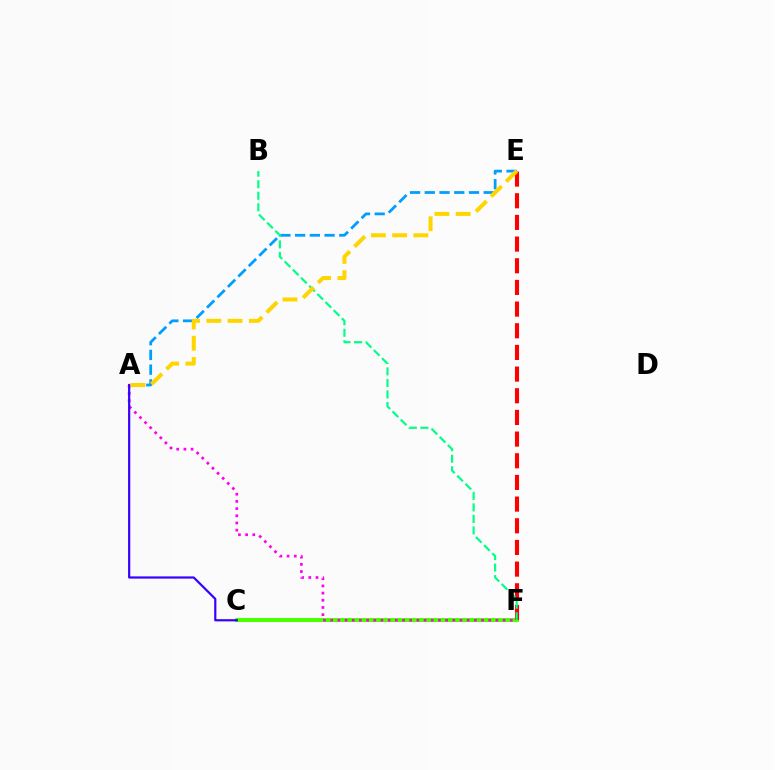{('A', 'E'): [{'color': '#009eff', 'line_style': 'dashed', 'thickness': 2.0}, {'color': '#ffd500', 'line_style': 'dashed', 'thickness': 2.89}], ('C', 'F'): [{'color': '#4fff00', 'line_style': 'solid', 'thickness': 2.95}], ('A', 'F'): [{'color': '#ff00ed', 'line_style': 'dotted', 'thickness': 1.95}], ('A', 'C'): [{'color': '#3700ff', 'line_style': 'solid', 'thickness': 1.59}], ('E', 'F'): [{'color': '#ff0000', 'line_style': 'dashed', 'thickness': 2.94}], ('B', 'F'): [{'color': '#00ff86', 'line_style': 'dashed', 'thickness': 1.57}]}